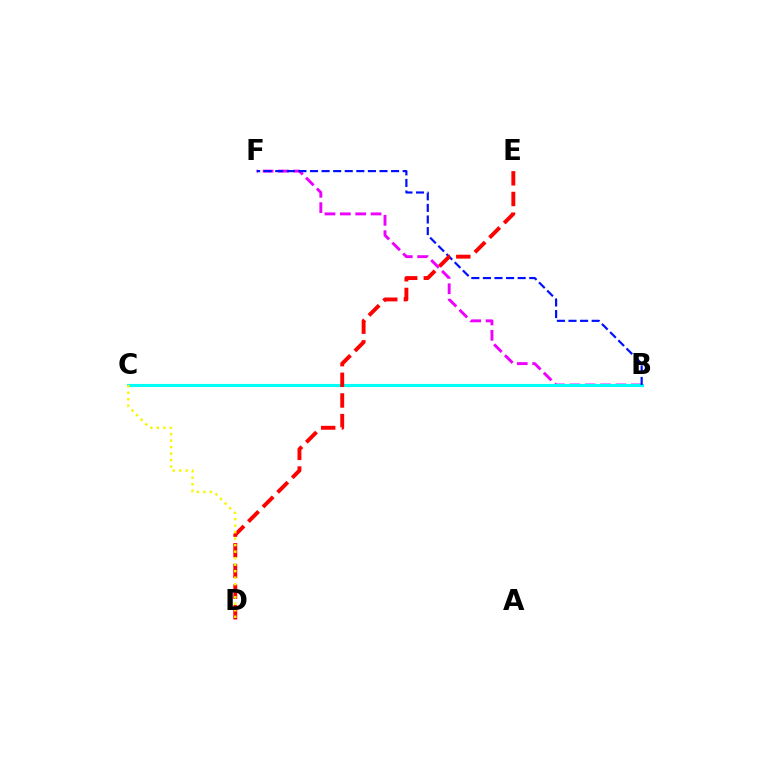{('B', 'C'): [{'color': '#08ff00', 'line_style': 'dashed', 'thickness': 2.15}, {'color': '#00fff6', 'line_style': 'solid', 'thickness': 2.23}], ('B', 'F'): [{'color': '#ee00ff', 'line_style': 'dashed', 'thickness': 2.09}, {'color': '#0010ff', 'line_style': 'dashed', 'thickness': 1.57}], ('D', 'E'): [{'color': '#ff0000', 'line_style': 'dashed', 'thickness': 2.81}], ('C', 'D'): [{'color': '#fcf500', 'line_style': 'dotted', 'thickness': 1.77}]}